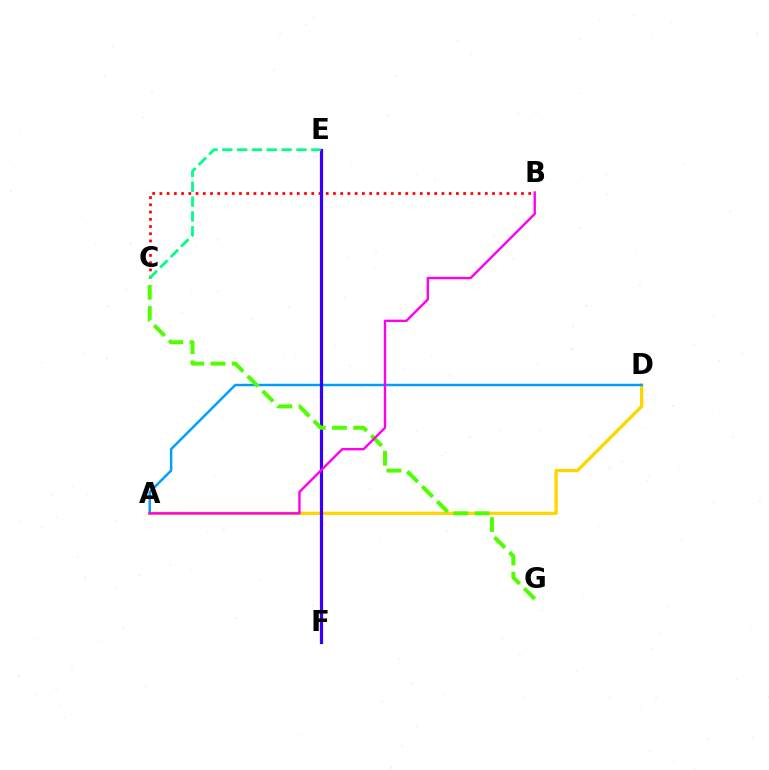{('B', 'C'): [{'color': '#ff0000', 'line_style': 'dotted', 'thickness': 1.96}], ('A', 'D'): [{'color': '#ffd500', 'line_style': 'solid', 'thickness': 2.36}, {'color': '#009eff', 'line_style': 'solid', 'thickness': 1.76}], ('E', 'F'): [{'color': '#3700ff', 'line_style': 'solid', 'thickness': 2.3}], ('C', 'G'): [{'color': '#4fff00', 'line_style': 'dashed', 'thickness': 2.88}], ('A', 'B'): [{'color': '#ff00ed', 'line_style': 'solid', 'thickness': 1.71}], ('C', 'E'): [{'color': '#00ff86', 'line_style': 'dashed', 'thickness': 2.01}]}